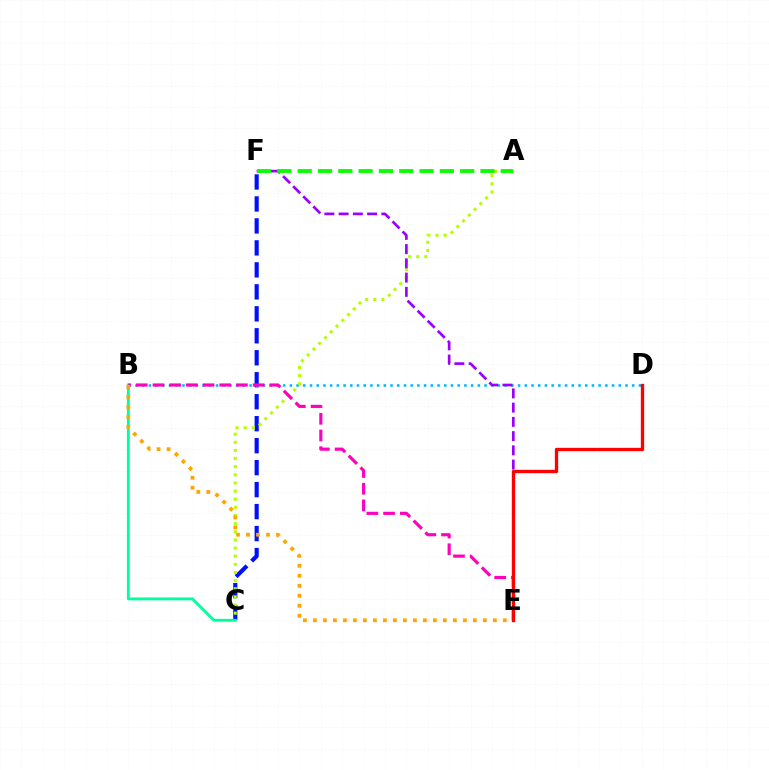{('C', 'F'): [{'color': '#0010ff', 'line_style': 'dashed', 'thickness': 2.99}], ('B', 'D'): [{'color': '#00b5ff', 'line_style': 'dotted', 'thickness': 1.82}], ('A', 'C'): [{'color': '#b3ff00', 'line_style': 'dotted', 'thickness': 2.21}], ('B', 'C'): [{'color': '#00ff9d', 'line_style': 'solid', 'thickness': 2.08}], ('E', 'F'): [{'color': '#9b00ff', 'line_style': 'dashed', 'thickness': 1.93}], ('A', 'F'): [{'color': '#08ff00', 'line_style': 'dashed', 'thickness': 2.76}], ('B', 'E'): [{'color': '#ff00bd', 'line_style': 'dashed', 'thickness': 2.27}, {'color': '#ffa500', 'line_style': 'dotted', 'thickness': 2.72}], ('D', 'E'): [{'color': '#ff0000', 'line_style': 'solid', 'thickness': 2.4}]}